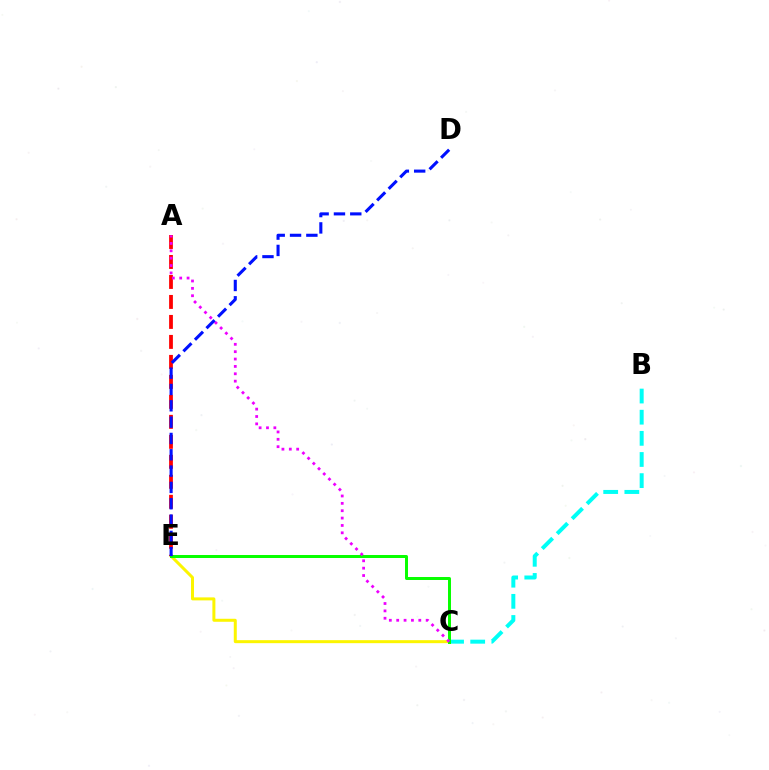{('C', 'E'): [{'color': '#fcf500', 'line_style': 'solid', 'thickness': 2.16}, {'color': '#08ff00', 'line_style': 'solid', 'thickness': 2.15}], ('B', 'C'): [{'color': '#00fff6', 'line_style': 'dashed', 'thickness': 2.87}], ('A', 'E'): [{'color': '#ff0000', 'line_style': 'dashed', 'thickness': 2.72}], ('A', 'C'): [{'color': '#ee00ff', 'line_style': 'dotted', 'thickness': 2.0}], ('D', 'E'): [{'color': '#0010ff', 'line_style': 'dashed', 'thickness': 2.22}]}